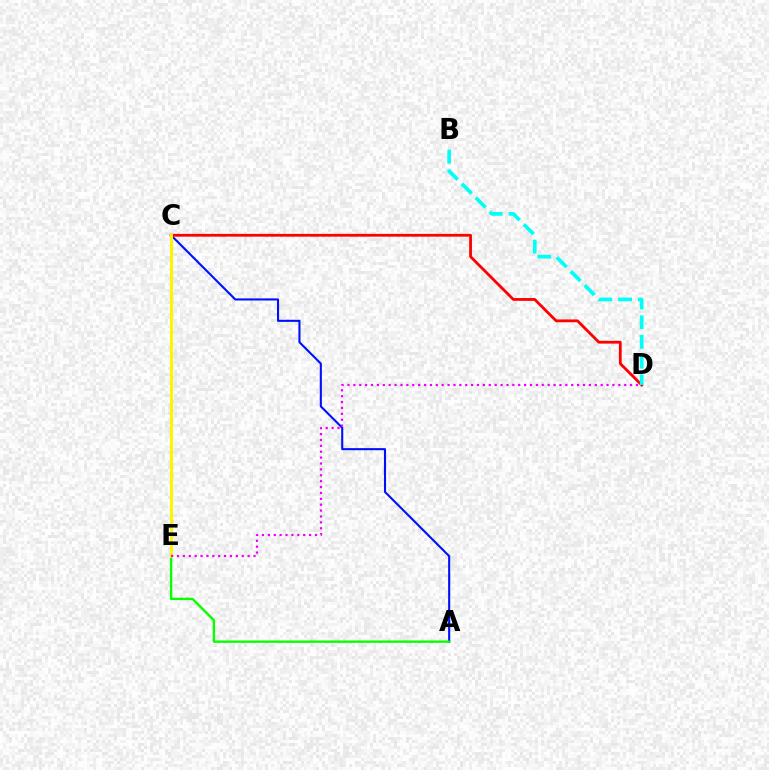{('A', 'C'): [{'color': '#0010ff', 'line_style': 'solid', 'thickness': 1.51}], ('C', 'D'): [{'color': '#ff0000', 'line_style': 'solid', 'thickness': 2.0}], ('B', 'D'): [{'color': '#00fff6', 'line_style': 'dashed', 'thickness': 2.68}], ('A', 'E'): [{'color': '#08ff00', 'line_style': 'solid', 'thickness': 1.7}], ('C', 'E'): [{'color': '#fcf500', 'line_style': 'solid', 'thickness': 2.2}], ('D', 'E'): [{'color': '#ee00ff', 'line_style': 'dotted', 'thickness': 1.6}]}